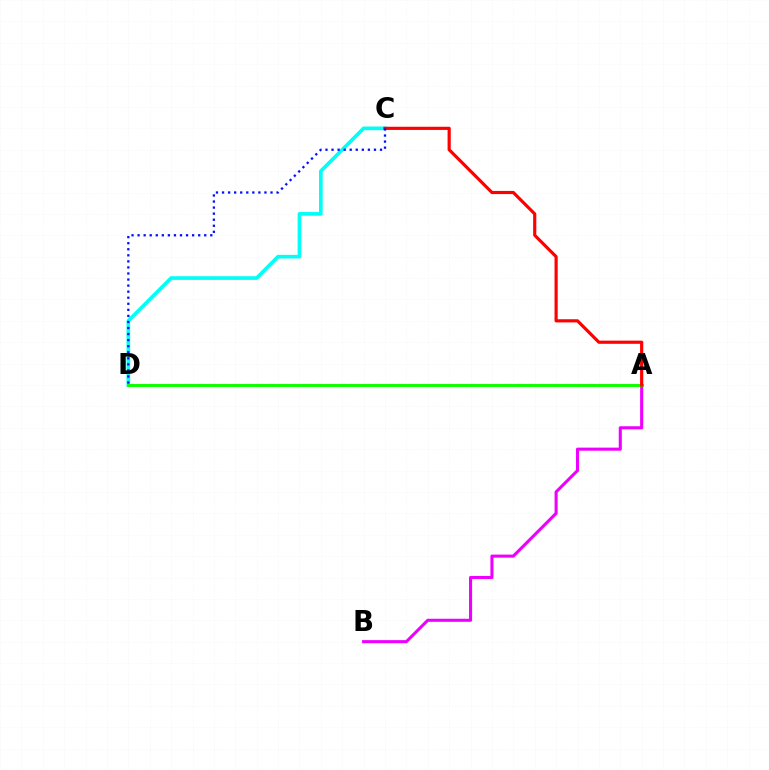{('C', 'D'): [{'color': '#00fff6', 'line_style': 'solid', 'thickness': 2.64}, {'color': '#0010ff', 'line_style': 'dotted', 'thickness': 1.65}], ('A', 'D'): [{'color': '#fcf500', 'line_style': 'dashed', 'thickness': 1.61}, {'color': '#08ff00', 'line_style': 'solid', 'thickness': 2.08}], ('A', 'B'): [{'color': '#ee00ff', 'line_style': 'solid', 'thickness': 2.21}], ('A', 'C'): [{'color': '#ff0000', 'line_style': 'solid', 'thickness': 2.28}]}